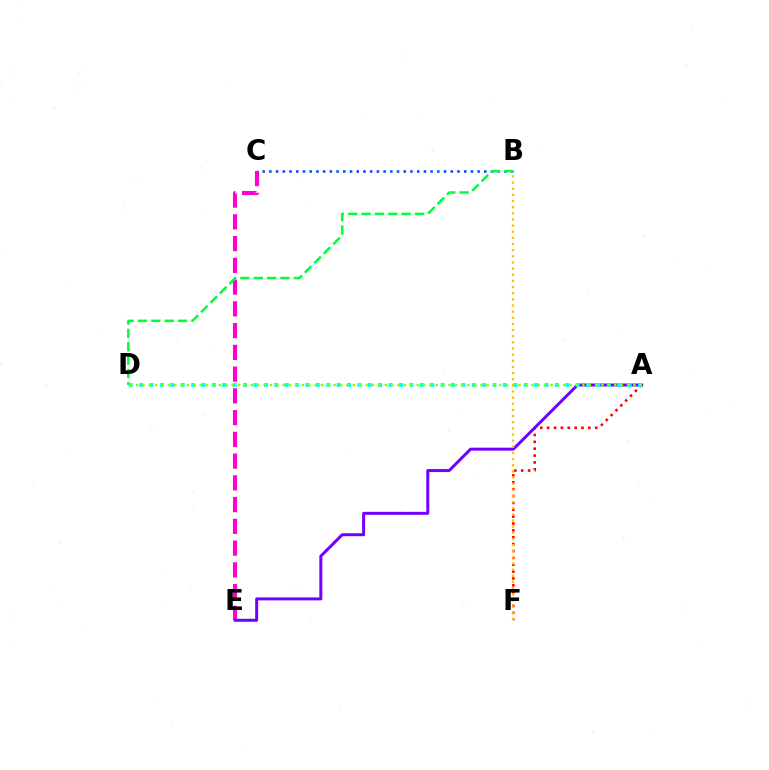{('B', 'C'): [{'color': '#004bff', 'line_style': 'dotted', 'thickness': 1.83}], ('C', 'E'): [{'color': '#ff00cf', 'line_style': 'dashed', 'thickness': 2.95}], ('A', 'F'): [{'color': '#ff0000', 'line_style': 'dotted', 'thickness': 1.87}], ('A', 'E'): [{'color': '#7200ff', 'line_style': 'solid', 'thickness': 2.15}], ('A', 'D'): [{'color': '#00fff6', 'line_style': 'dotted', 'thickness': 2.82}, {'color': '#84ff00', 'line_style': 'dotted', 'thickness': 1.73}], ('B', 'D'): [{'color': '#00ff39', 'line_style': 'dashed', 'thickness': 1.81}], ('B', 'F'): [{'color': '#ffbd00', 'line_style': 'dotted', 'thickness': 1.67}]}